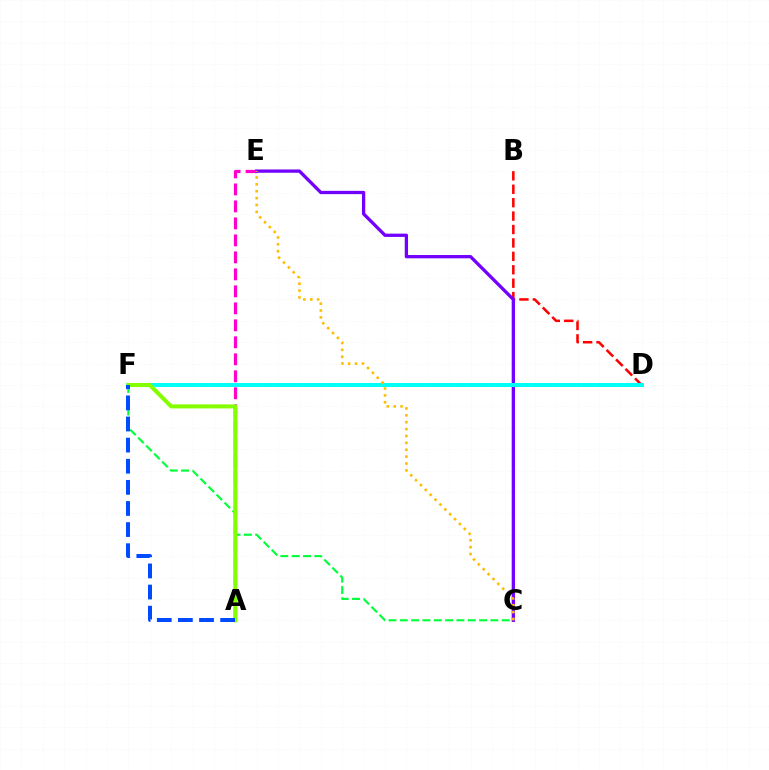{('A', 'E'): [{'color': '#ff00cf', 'line_style': 'dashed', 'thickness': 2.31}], ('B', 'D'): [{'color': '#ff0000', 'line_style': 'dashed', 'thickness': 1.82}], ('C', 'E'): [{'color': '#7200ff', 'line_style': 'solid', 'thickness': 2.36}, {'color': '#ffbd00', 'line_style': 'dotted', 'thickness': 1.87}], ('C', 'F'): [{'color': '#00ff39', 'line_style': 'dashed', 'thickness': 1.54}], ('D', 'F'): [{'color': '#00fff6', 'line_style': 'solid', 'thickness': 2.88}], ('A', 'F'): [{'color': '#84ff00', 'line_style': 'solid', 'thickness': 2.92}, {'color': '#004bff', 'line_style': 'dashed', 'thickness': 2.87}]}